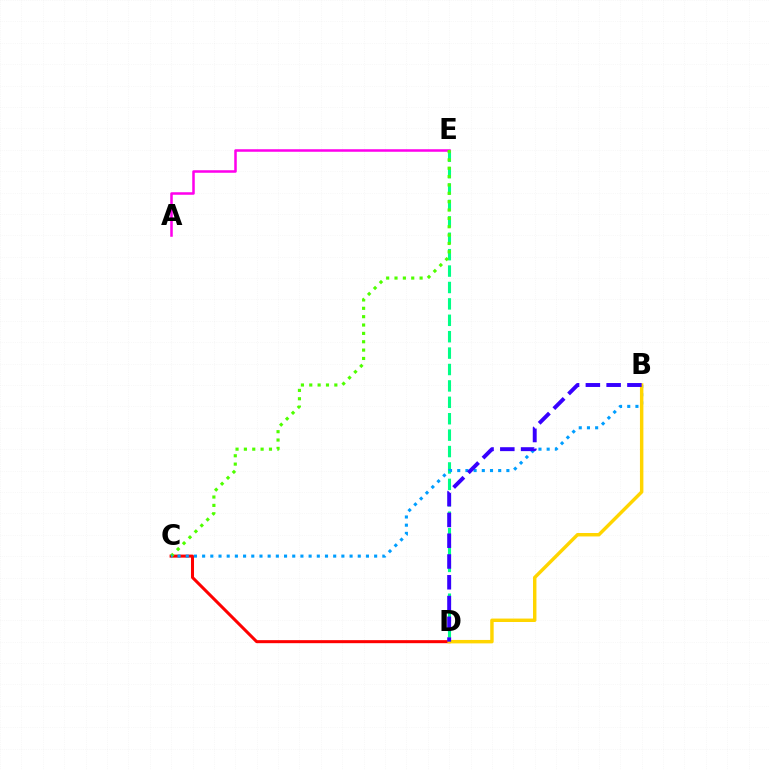{('D', 'E'): [{'color': '#00ff86', 'line_style': 'dashed', 'thickness': 2.23}], ('C', 'D'): [{'color': '#ff0000', 'line_style': 'solid', 'thickness': 2.18}], ('A', 'E'): [{'color': '#ff00ed', 'line_style': 'solid', 'thickness': 1.82}], ('C', 'E'): [{'color': '#4fff00', 'line_style': 'dotted', 'thickness': 2.27}], ('B', 'C'): [{'color': '#009eff', 'line_style': 'dotted', 'thickness': 2.23}], ('B', 'D'): [{'color': '#ffd500', 'line_style': 'solid', 'thickness': 2.48}, {'color': '#3700ff', 'line_style': 'dashed', 'thickness': 2.82}]}